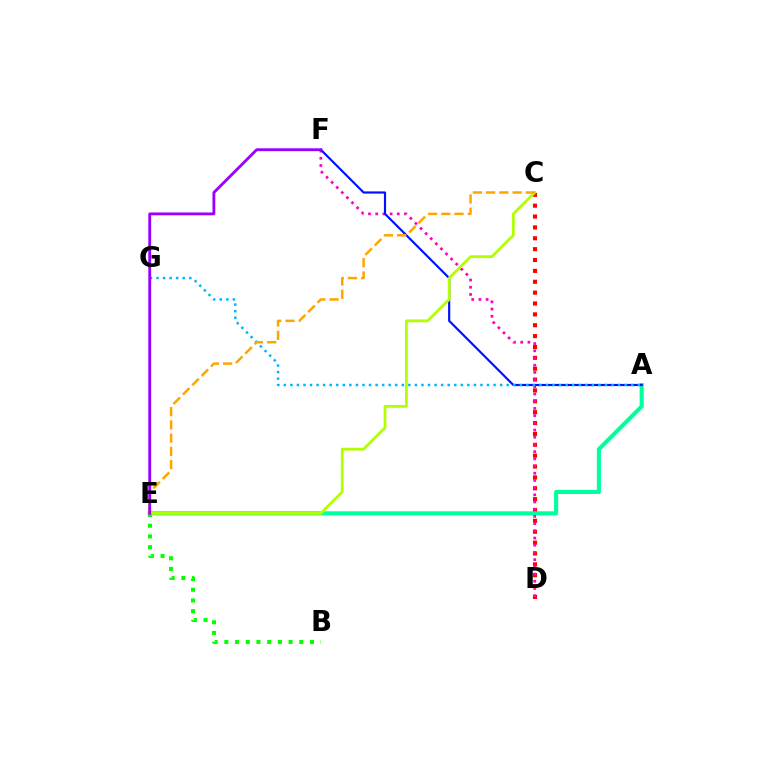{('C', 'D'): [{'color': '#ff0000', 'line_style': 'dotted', 'thickness': 2.95}], ('A', 'E'): [{'color': '#00ff9d', 'line_style': 'solid', 'thickness': 2.95}], ('D', 'F'): [{'color': '#ff00bd', 'line_style': 'dotted', 'thickness': 1.96}], ('A', 'F'): [{'color': '#0010ff', 'line_style': 'solid', 'thickness': 1.56}], ('B', 'E'): [{'color': '#08ff00', 'line_style': 'dotted', 'thickness': 2.91}], ('A', 'G'): [{'color': '#00b5ff', 'line_style': 'dotted', 'thickness': 1.78}], ('C', 'E'): [{'color': '#b3ff00', 'line_style': 'solid', 'thickness': 2.02}, {'color': '#ffa500', 'line_style': 'dashed', 'thickness': 1.8}], ('E', 'F'): [{'color': '#9b00ff', 'line_style': 'solid', 'thickness': 2.04}]}